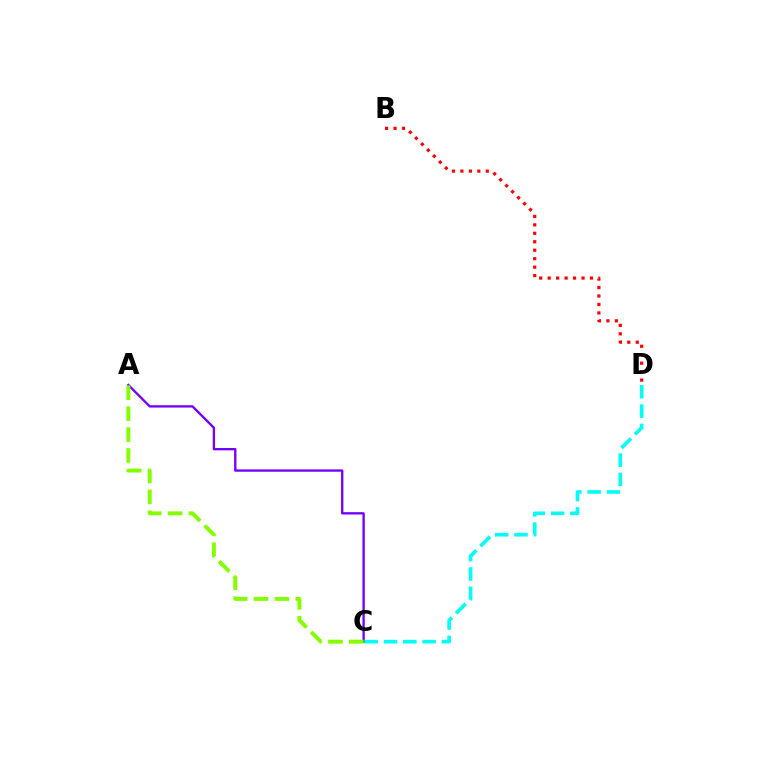{('A', 'C'): [{'color': '#7200ff', 'line_style': 'solid', 'thickness': 1.69}, {'color': '#84ff00', 'line_style': 'dashed', 'thickness': 2.84}], ('B', 'D'): [{'color': '#ff0000', 'line_style': 'dotted', 'thickness': 2.3}], ('C', 'D'): [{'color': '#00fff6', 'line_style': 'dashed', 'thickness': 2.62}]}